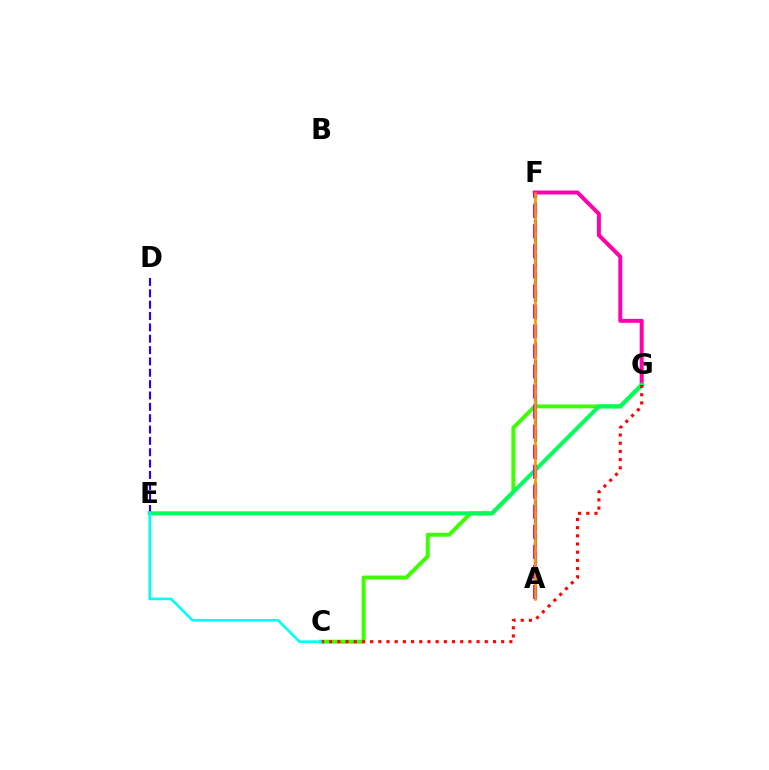{('C', 'G'): [{'color': '#3dff00', 'line_style': 'solid', 'thickness': 2.83}, {'color': '#ff0000', 'line_style': 'dotted', 'thickness': 2.23}], ('F', 'G'): [{'color': '#ff00ac', 'line_style': 'solid', 'thickness': 2.85}], ('D', 'E'): [{'color': '#2500ff', 'line_style': 'dashed', 'thickness': 1.54}], ('E', 'G'): [{'color': '#00ff5c', 'line_style': 'solid', 'thickness': 2.89}], ('A', 'F'): [{'color': '#0074ff', 'line_style': 'dashed', 'thickness': 2.38}, {'color': '#d1ff00', 'line_style': 'dotted', 'thickness': 1.66}, {'color': '#b900ff', 'line_style': 'dashed', 'thickness': 2.72}, {'color': '#ff9400', 'line_style': 'solid', 'thickness': 1.82}], ('C', 'E'): [{'color': '#00fff6', 'line_style': 'solid', 'thickness': 1.87}]}